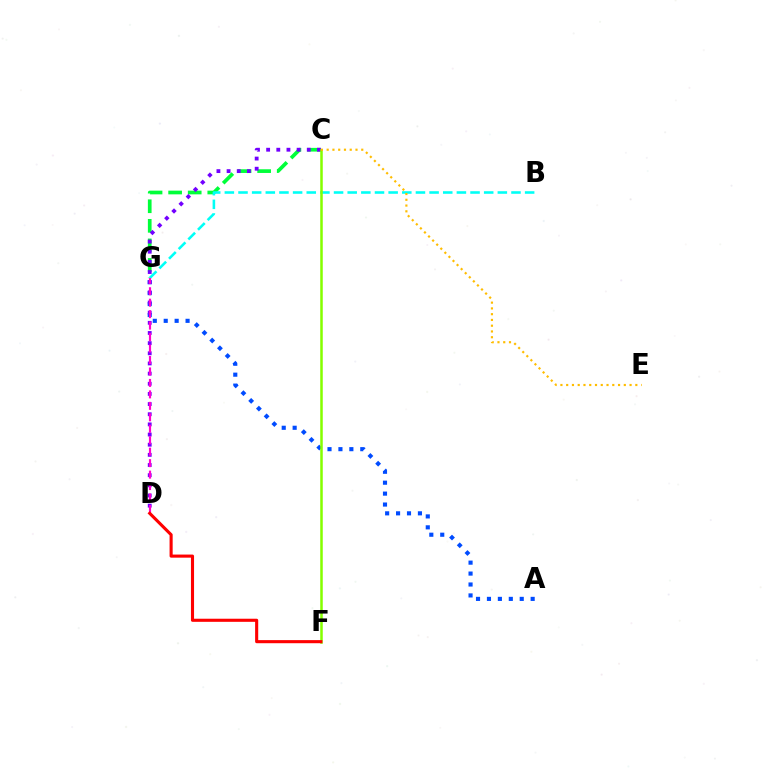{('A', 'G'): [{'color': '#004bff', 'line_style': 'dotted', 'thickness': 2.97}], ('C', 'G'): [{'color': '#00ff39', 'line_style': 'dashed', 'thickness': 2.66}], ('B', 'G'): [{'color': '#00fff6', 'line_style': 'dashed', 'thickness': 1.85}], ('C', 'D'): [{'color': '#7200ff', 'line_style': 'dotted', 'thickness': 2.76}], ('C', 'F'): [{'color': '#84ff00', 'line_style': 'solid', 'thickness': 1.82}], ('D', 'G'): [{'color': '#ff00cf', 'line_style': 'dashed', 'thickness': 1.56}], ('C', 'E'): [{'color': '#ffbd00', 'line_style': 'dotted', 'thickness': 1.57}], ('D', 'F'): [{'color': '#ff0000', 'line_style': 'solid', 'thickness': 2.23}]}